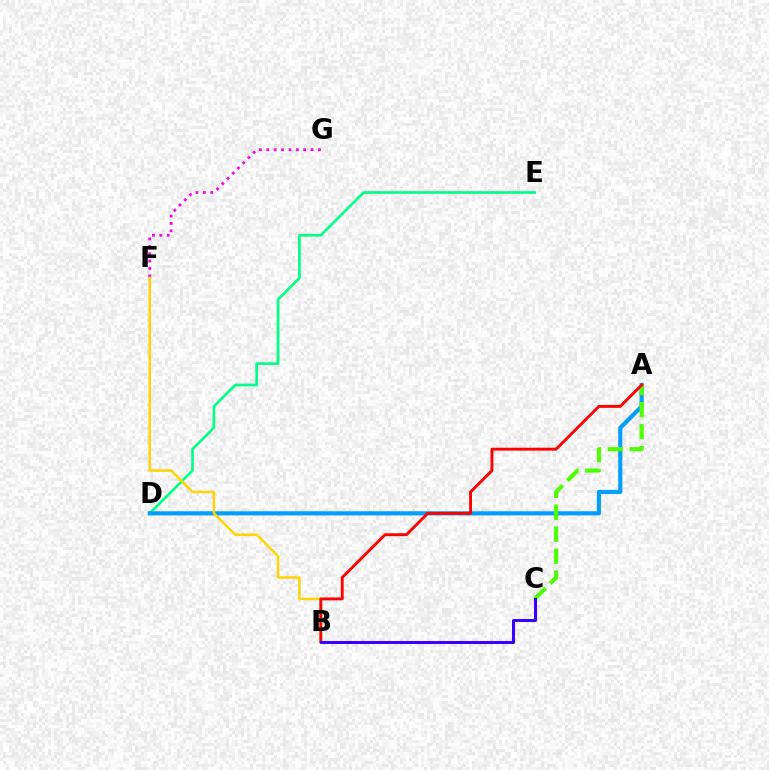{('F', 'G'): [{'color': '#ff00ed', 'line_style': 'dotted', 'thickness': 2.0}], ('D', 'E'): [{'color': '#00ff86', 'line_style': 'solid', 'thickness': 1.93}], ('A', 'D'): [{'color': '#009eff', 'line_style': 'solid', 'thickness': 2.99}], ('A', 'C'): [{'color': '#4fff00', 'line_style': 'dashed', 'thickness': 2.98}], ('B', 'F'): [{'color': '#ffd500', 'line_style': 'solid', 'thickness': 1.79}], ('A', 'B'): [{'color': '#ff0000', 'line_style': 'solid', 'thickness': 2.09}], ('B', 'C'): [{'color': '#3700ff', 'line_style': 'solid', 'thickness': 2.18}]}